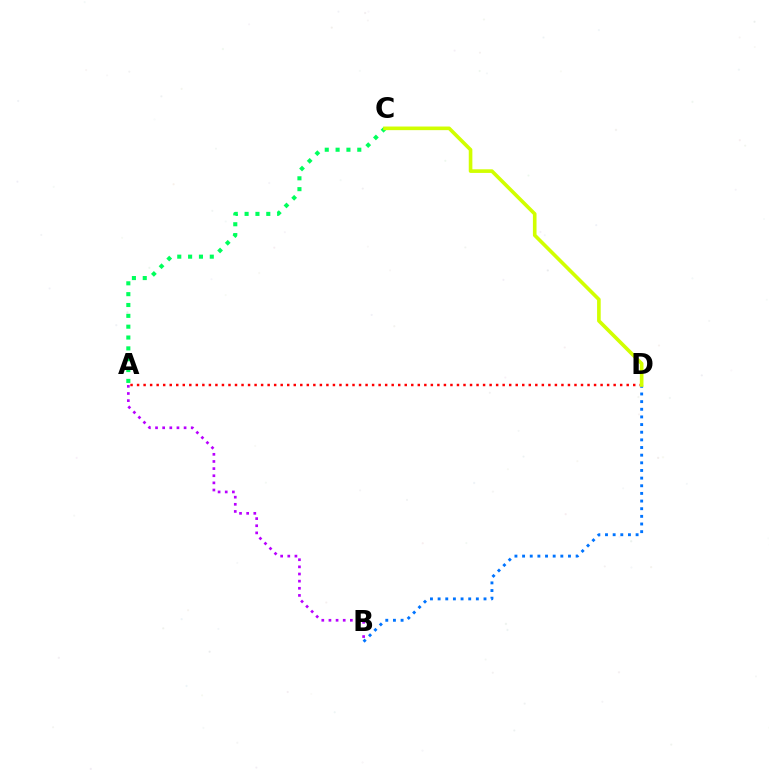{('A', 'C'): [{'color': '#00ff5c', 'line_style': 'dotted', 'thickness': 2.95}], ('B', 'D'): [{'color': '#0074ff', 'line_style': 'dotted', 'thickness': 2.08}], ('A', 'B'): [{'color': '#b900ff', 'line_style': 'dotted', 'thickness': 1.94}], ('A', 'D'): [{'color': '#ff0000', 'line_style': 'dotted', 'thickness': 1.77}], ('C', 'D'): [{'color': '#d1ff00', 'line_style': 'solid', 'thickness': 2.61}]}